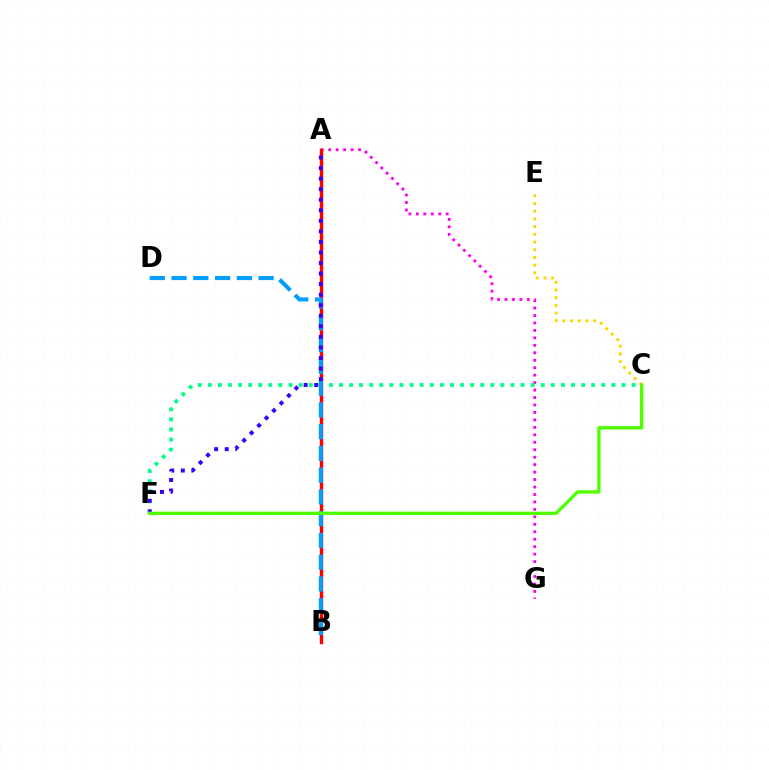{('A', 'G'): [{'color': '#ff00ed', 'line_style': 'dotted', 'thickness': 2.03}], ('C', 'F'): [{'color': '#00ff86', 'line_style': 'dotted', 'thickness': 2.74}, {'color': '#4fff00', 'line_style': 'solid', 'thickness': 2.39}], ('C', 'E'): [{'color': '#ffd500', 'line_style': 'dotted', 'thickness': 2.09}], ('A', 'B'): [{'color': '#ff0000', 'line_style': 'solid', 'thickness': 2.45}], ('B', 'D'): [{'color': '#009eff', 'line_style': 'dashed', 'thickness': 2.96}], ('A', 'F'): [{'color': '#3700ff', 'line_style': 'dotted', 'thickness': 2.87}]}